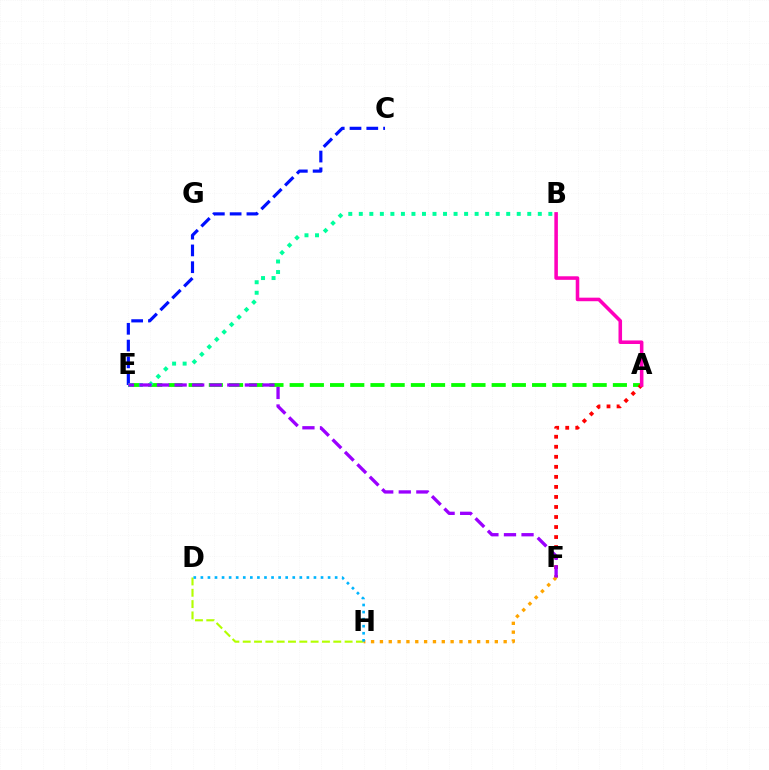{('A', 'E'): [{'color': '#08ff00', 'line_style': 'dashed', 'thickness': 2.74}], ('C', 'E'): [{'color': '#0010ff', 'line_style': 'dashed', 'thickness': 2.28}], ('D', 'H'): [{'color': '#b3ff00', 'line_style': 'dashed', 'thickness': 1.54}, {'color': '#00b5ff', 'line_style': 'dotted', 'thickness': 1.92}], ('A', 'F'): [{'color': '#ff0000', 'line_style': 'dotted', 'thickness': 2.73}], ('F', 'H'): [{'color': '#ffa500', 'line_style': 'dotted', 'thickness': 2.4}], ('A', 'B'): [{'color': '#ff00bd', 'line_style': 'solid', 'thickness': 2.56}], ('B', 'E'): [{'color': '#00ff9d', 'line_style': 'dotted', 'thickness': 2.86}], ('E', 'F'): [{'color': '#9b00ff', 'line_style': 'dashed', 'thickness': 2.39}]}